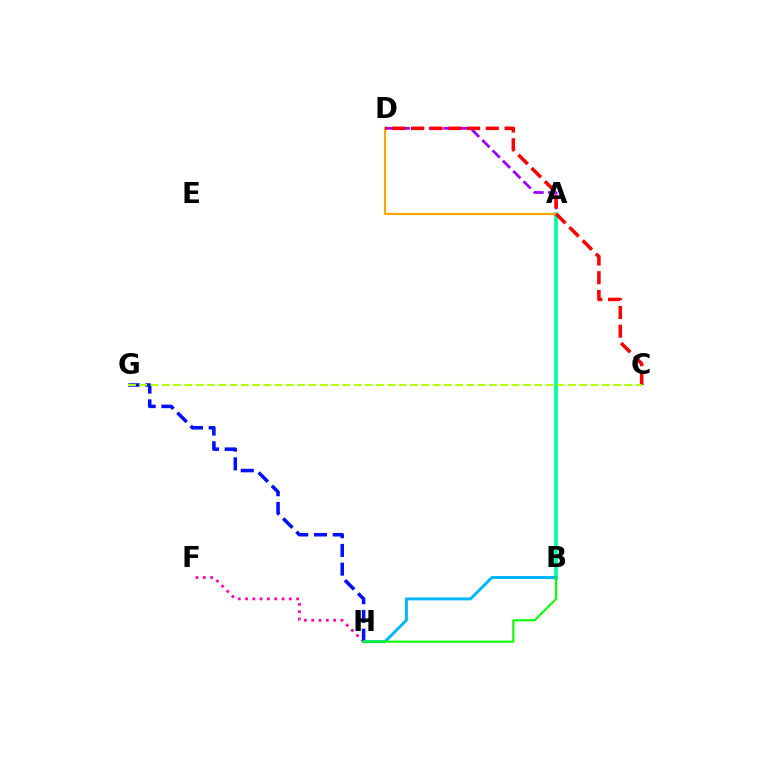{('F', 'H'): [{'color': '#ff00bd', 'line_style': 'dotted', 'thickness': 1.98}], ('A', 'D'): [{'color': '#9b00ff', 'line_style': 'dashed', 'thickness': 1.98}, {'color': '#ffa500', 'line_style': 'solid', 'thickness': 1.53}], ('A', 'B'): [{'color': '#00ff9d', 'line_style': 'solid', 'thickness': 2.65}], ('C', 'D'): [{'color': '#ff0000', 'line_style': 'dashed', 'thickness': 2.54}], ('G', 'H'): [{'color': '#0010ff', 'line_style': 'dashed', 'thickness': 2.54}], ('C', 'G'): [{'color': '#b3ff00', 'line_style': 'dashed', 'thickness': 1.53}], ('B', 'H'): [{'color': '#00b5ff', 'line_style': 'solid', 'thickness': 2.11}, {'color': '#08ff00', 'line_style': 'solid', 'thickness': 1.53}]}